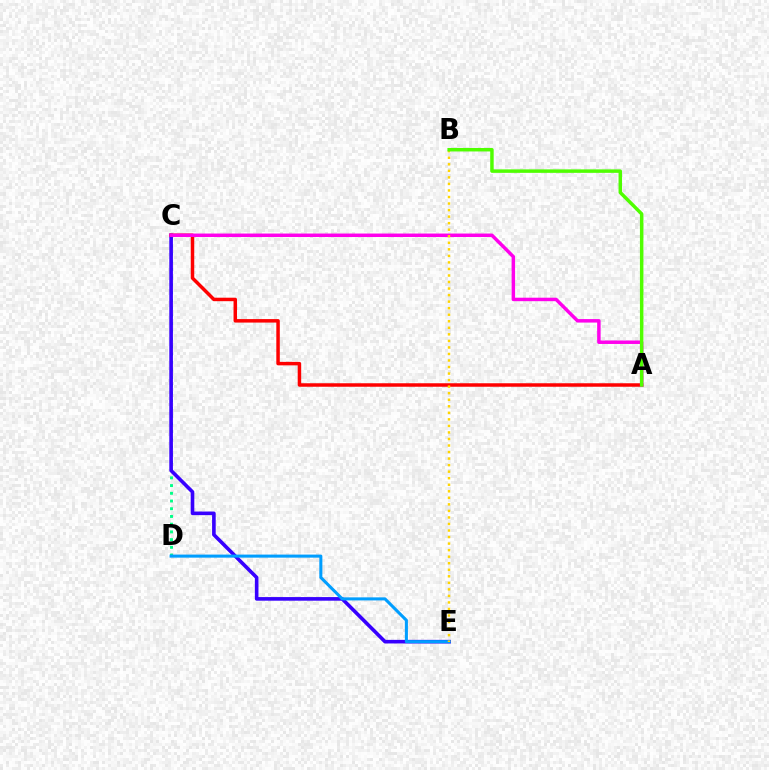{('C', 'D'): [{'color': '#00ff86', 'line_style': 'dotted', 'thickness': 2.1}], ('C', 'E'): [{'color': '#3700ff', 'line_style': 'solid', 'thickness': 2.61}], ('D', 'E'): [{'color': '#009eff', 'line_style': 'solid', 'thickness': 2.2}], ('A', 'C'): [{'color': '#ff0000', 'line_style': 'solid', 'thickness': 2.51}, {'color': '#ff00ed', 'line_style': 'solid', 'thickness': 2.5}], ('B', 'E'): [{'color': '#ffd500', 'line_style': 'dotted', 'thickness': 1.78}], ('A', 'B'): [{'color': '#4fff00', 'line_style': 'solid', 'thickness': 2.5}]}